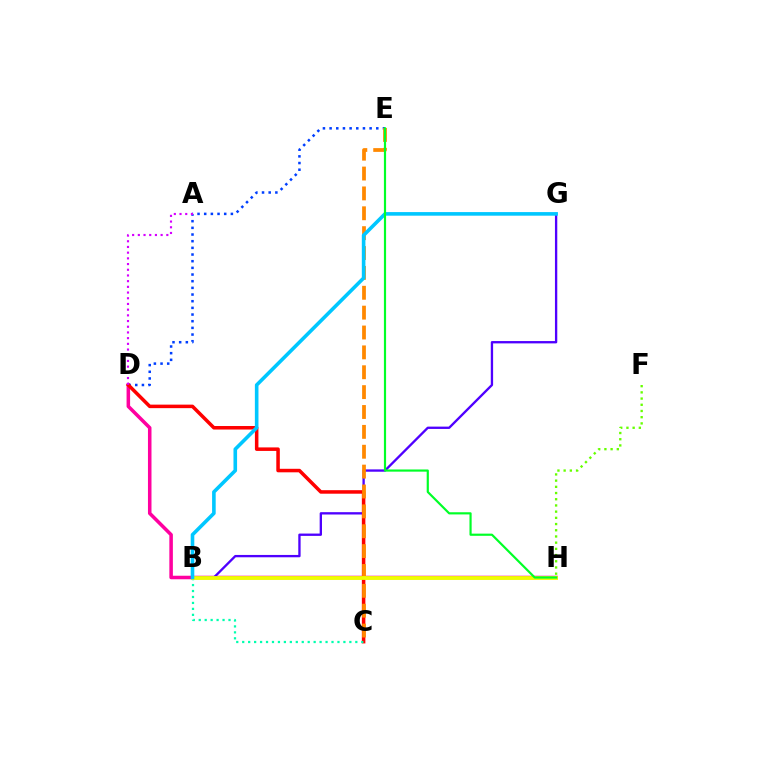{('D', 'H'): [{'color': '#ff00a0', 'line_style': 'solid', 'thickness': 2.54}], ('B', 'G'): [{'color': '#4f00ff', 'line_style': 'solid', 'thickness': 1.68}, {'color': '#00c7ff', 'line_style': 'solid', 'thickness': 2.59}], ('D', 'E'): [{'color': '#003fff', 'line_style': 'dotted', 'thickness': 1.81}], ('C', 'D'): [{'color': '#ff0000', 'line_style': 'solid', 'thickness': 2.54}], ('C', 'E'): [{'color': '#ff8800', 'line_style': 'dashed', 'thickness': 2.7}], ('B', 'C'): [{'color': '#00ffaf', 'line_style': 'dotted', 'thickness': 1.62}], ('F', 'H'): [{'color': '#66ff00', 'line_style': 'dotted', 'thickness': 1.69}], ('B', 'H'): [{'color': '#eeff00', 'line_style': 'solid', 'thickness': 2.76}], ('A', 'D'): [{'color': '#d600ff', 'line_style': 'dotted', 'thickness': 1.55}], ('E', 'H'): [{'color': '#00ff27', 'line_style': 'solid', 'thickness': 1.57}]}